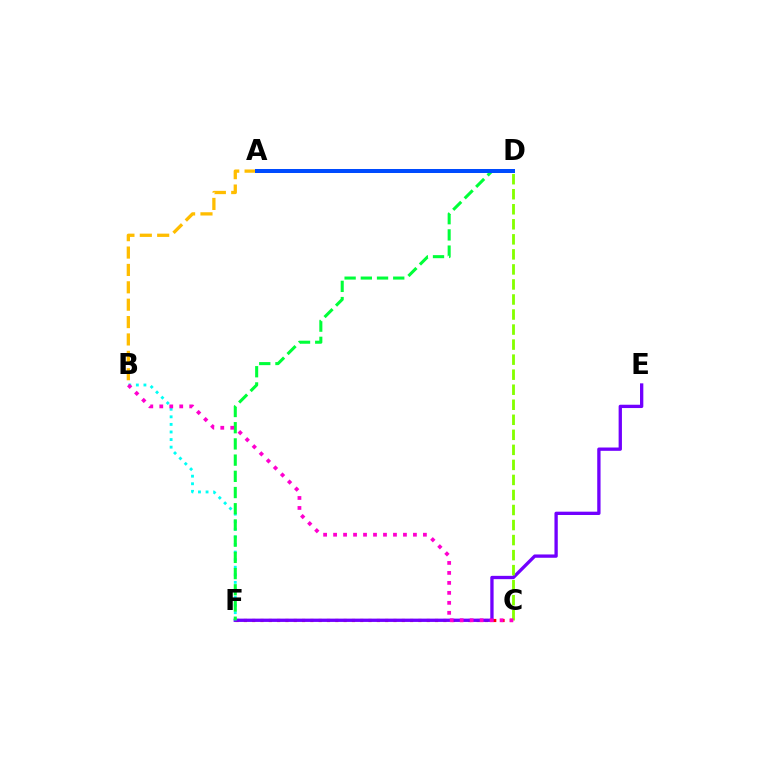{('C', 'F'): [{'color': '#ff0000', 'line_style': 'dotted', 'thickness': 2.26}], ('E', 'F'): [{'color': '#7200ff', 'line_style': 'solid', 'thickness': 2.38}], ('A', 'B'): [{'color': '#ffbd00', 'line_style': 'dashed', 'thickness': 2.36}], ('B', 'F'): [{'color': '#00fff6', 'line_style': 'dotted', 'thickness': 2.06}], ('C', 'D'): [{'color': '#84ff00', 'line_style': 'dashed', 'thickness': 2.04}], ('D', 'F'): [{'color': '#00ff39', 'line_style': 'dashed', 'thickness': 2.2}], ('A', 'D'): [{'color': '#004bff', 'line_style': 'solid', 'thickness': 2.87}], ('B', 'C'): [{'color': '#ff00cf', 'line_style': 'dotted', 'thickness': 2.71}]}